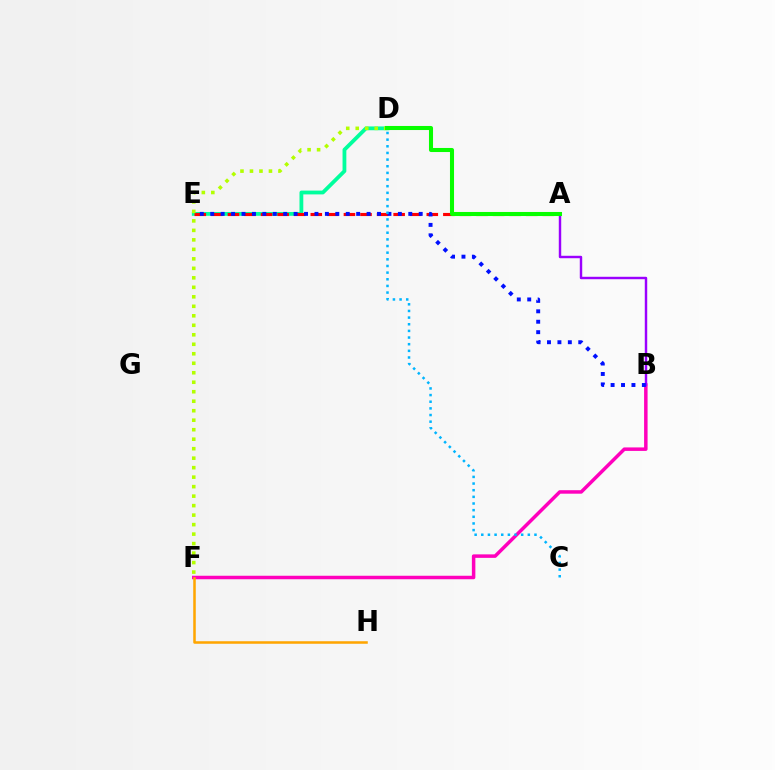{('D', 'E'): [{'color': '#00ff9d', 'line_style': 'solid', 'thickness': 2.73}], ('B', 'F'): [{'color': '#ff00bd', 'line_style': 'solid', 'thickness': 2.51}], ('A', 'E'): [{'color': '#ff0000', 'line_style': 'dashed', 'thickness': 2.25}], ('A', 'B'): [{'color': '#9b00ff', 'line_style': 'solid', 'thickness': 1.76}], ('F', 'H'): [{'color': '#ffa500', 'line_style': 'solid', 'thickness': 1.82}], ('B', 'E'): [{'color': '#0010ff', 'line_style': 'dotted', 'thickness': 2.83}], ('D', 'F'): [{'color': '#b3ff00', 'line_style': 'dotted', 'thickness': 2.58}], ('A', 'D'): [{'color': '#08ff00', 'line_style': 'solid', 'thickness': 2.92}], ('C', 'D'): [{'color': '#00b5ff', 'line_style': 'dotted', 'thickness': 1.81}]}